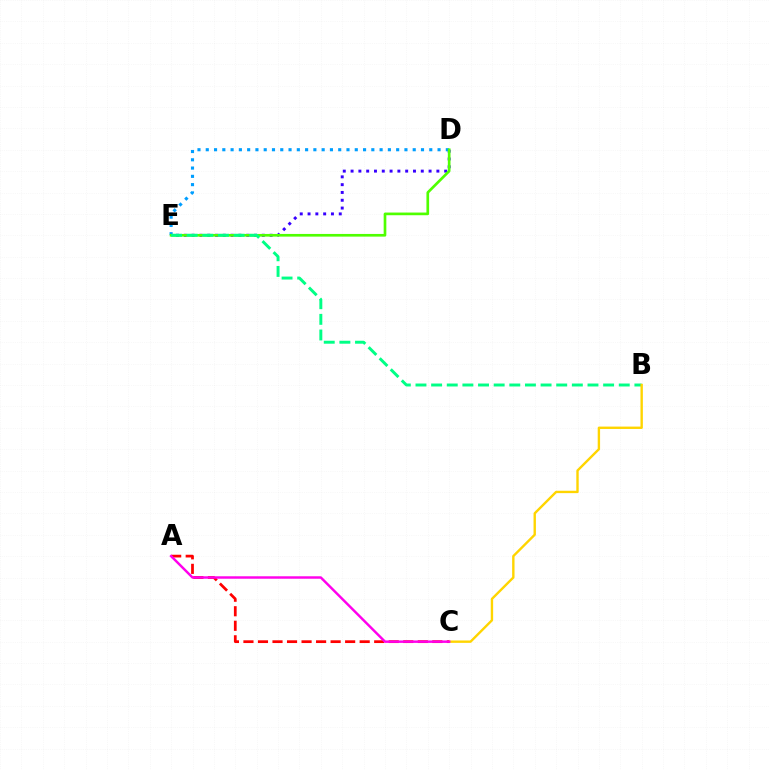{('D', 'E'): [{'color': '#3700ff', 'line_style': 'dotted', 'thickness': 2.12}, {'color': '#009eff', 'line_style': 'dotted', 'thickness': 2.25}, {'color': '#4fff00', 'line_style': 'solid', 'thickness': 1.92}], ('B', 'E'): [{'color': '#00ff86', 'line_style': 'dashed', 'thickness': 2.12}], ('B', 'C'): [{'color': '#ffd500', 'line_style': 'solid', 'thickness': 1.72}], ('A', 'C'): [{'color': '#ff0000', 'line_style': 'dashed', 'thickness': 1.97}, {'color': '#ff00ed', 'line_style': 'solid', 'thickness': 1.76}]}